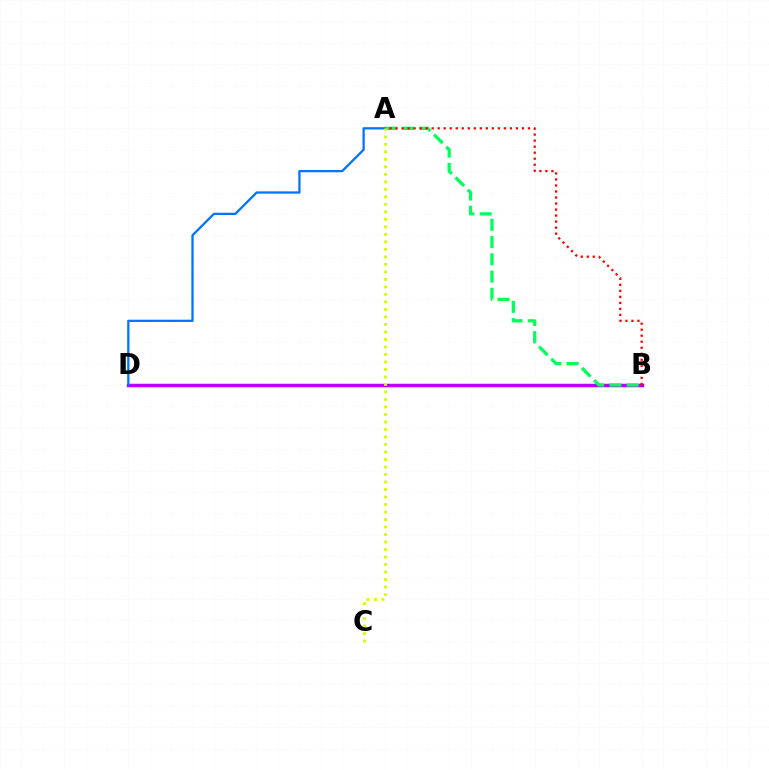{('B', 'D'): [{'color': '#b900ff', 'line_style': 'solid', 'thickness': 2.51}], ('A', 'D'): [{'color': '#0074ff', 'line_style': 'solid', 'thickness': 1.64}], ('A', 'B'): [{'color': '#00ff5c', 'line_style': 'dashed', 'thickness': 2.34}, {'color': '#ff0000', 'line_style': 'dotted', 'thickness': 1.64}], ('A', 'C'): [{'color': '#d1ff00', 'line_style': 'dotted', 'thickness': 2.04}]}